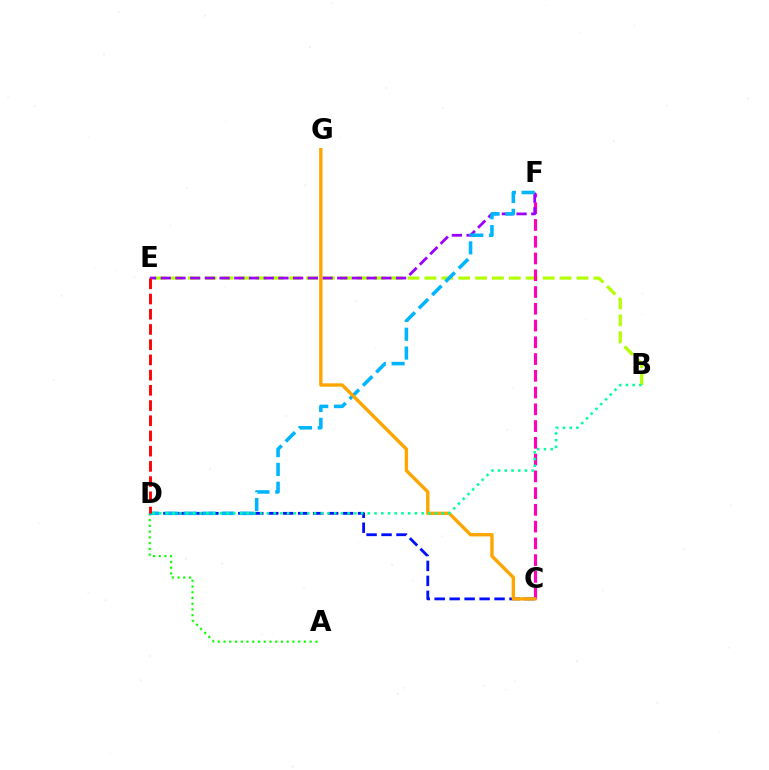{('B', 'E'): [{'color': '#b3ff00', 'line_style': 'dashed', 'thickness': 2.3}], ('A', 'D'): [{'color': '#08ff00', 'line_style': 'dotted', 'thickness': 1.56}], ('C', 'F'): [{'color': '#ff00bd', 'line_style': 'dashed', 'thickness': 2.28}], ('C', 'D'): [{'color': '#0010ff', 'line_style': 'dashed', 'thickness': 2.03}], ('E', 'F'): [{'color': '#9b00ff', 'line_style': 'dashed', 'thickness': 2.0}], ('D', 'F'): [{'color': '#00b5ff', 'line_style': 'dashed', 'thickness': 2.56}], ('C', 'G'): [{'color': '#ffa500', 'line_style': 'solid', 'thickness': 2.44}], ('B', 'D'): [{'color': '#00ff9d', 'line_style': 'dotted', 'thickness': 1.83}], ('D', 'E'): [{'color': '#ff0000', 'line_style': 'dashed', 'thickness': 2.07}]}